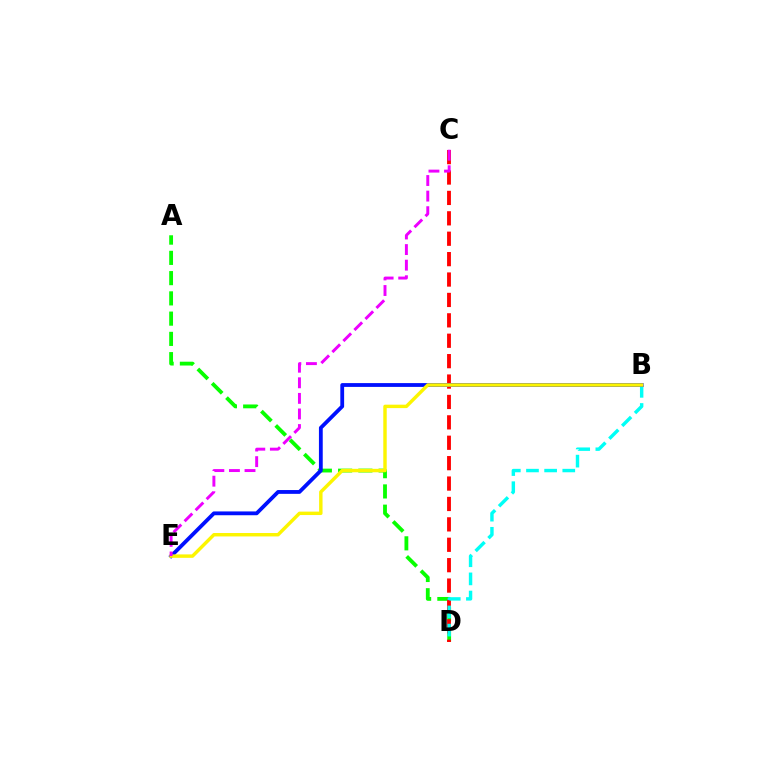{('A', 'D'): [{'color': '#08ff00', 'line_style': 'dashed', 'thickness': 2.75}], ('C', 'D'): [{'color': '#ff0000', 'line_style': 'dashed', 'thickness': 2.77}], ('B', 'D'): [{'color': '#00fff6', 'line_style': 'dashed', 'thickness': 2.47}], ('B', 'E'): [{'color': '#0010ff', 'line_style': 'solid', 'thickness': 2.74}, {'color': '#fcf500', 'line_style': 'solid', 'thickness': 2.46}], ('C', 'E'): [{'color': '#ee00ff', 'line_style': 'dashed', 'thickness': 2.12}]}